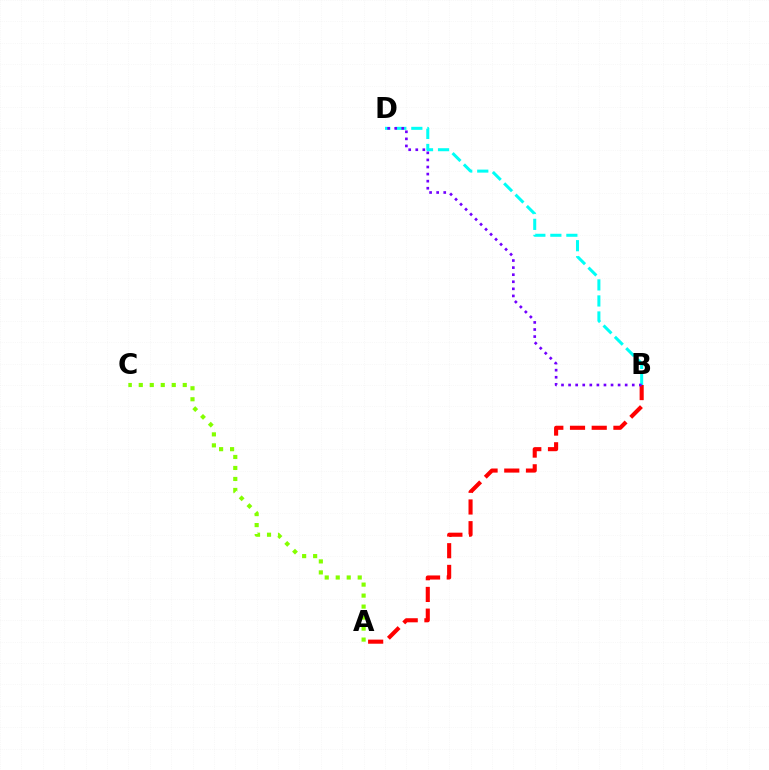{('A', 'B'): [{'color': '#ff0000', 'line_style': 'dashed', 'thickness': 2.95}], ('A', 'C'): [{'color': '#84ff00', 'line_style': 'dotted', 'thickness': 2.99}], ('B', 'D'): [{'color': '#00fff6', 'line_style': 'dashed', 'thickness': 2.18}, {'color': '#7200ff', 'line_style': 'dotted', 'thickness': 1.92}]}